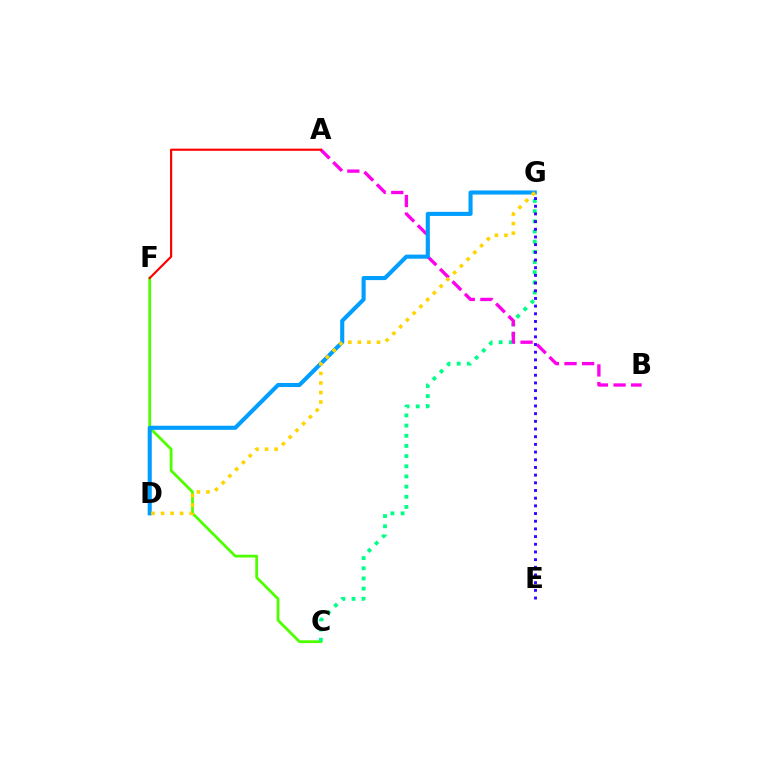{('C', 'F'): [{'color': '#4fff00', 'line_style': 'solid', 'thickness': 2.01}], ('C', 'G'): [{'color': '#00ff86', 'line_style': 'dotted', 'thickness': 2.76}], ('A', 'B'): [{'color': '#ff00ed', 'line_style': 'dashed', 'thickness': 2.39}], ('E', 'G'): [{'color': '#3700ff', 'line_style': 'dotted', 'thickness': 2.09}], ('D', 'G'): [{'color': '#009eff', 'line_style': 'solid', 'thickness': 2.94}, {'color': '#ffd500', 'line_style': 'dotted', 'thickness': 2.59}], ('A', 'F'): [{'color': '#ff0000', 'line_style': 'solid', 'thickness': 1.56}]}